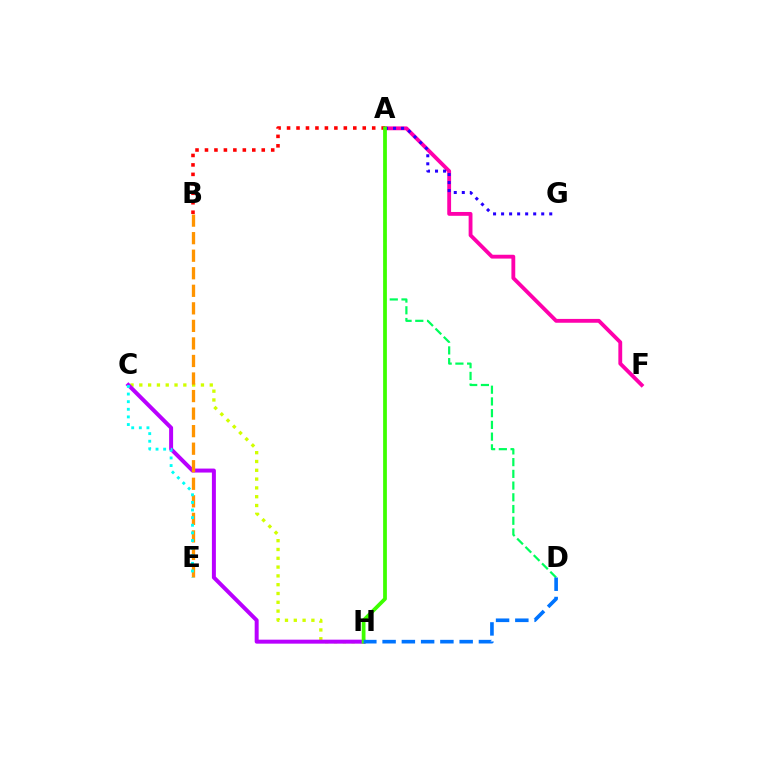{('A', 'F'): [{'color': '#ff00ac', 'line_style': 'solid', 'thickness': 2.76}], ('C', 'H'): [{'color': '#d1ff00', 'line_style': 'dotted', 'thickness': 2.39}, {'color': '#b900ff', 'line_style': 'solid', 'thickness': 2.86}], ('A', 'G'): [{'color': '#2500ff', 'line_style': 'dotted', 'thickness': 2.18}], ('A', 'B'): [{'color': '#ff0000', 'line_style': 'dotted', 'thickness': 2.57}], ('A', 'D'): [{'color': '#00ff5c', 'line_style': 'dashed', 'thickness': 1.59}], ('B', 'E'): [{'color': '#ff9400', 'line_style': 'dashed', 'thickness': 2.38}], ('A', 'H'): [{'color': '#3dff00', 'line_style': 'solid', 'thickness': 2.7}], ('D', 'H'): [{'color': '#0074ff', 'line_style': 'dashed', 'thickness': 2.62}], ('C', 'E'): [{'color': '#00fff6', 'line_style': 'dotted', 'thickness': 2.07}]}